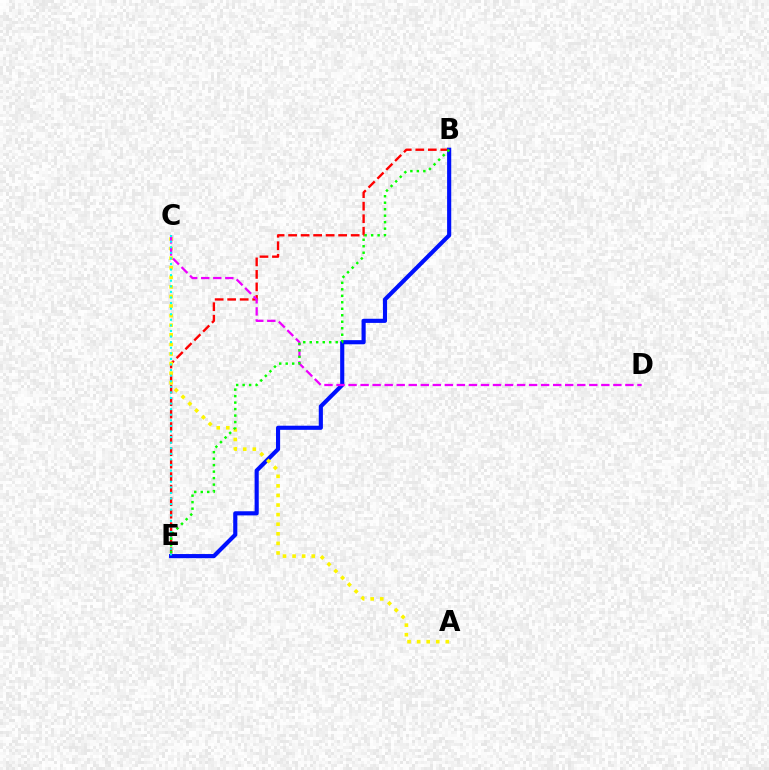{('B', 'E'): [{'color': '#ff0000', 'line_style': 'dashed', 'thickness': 1.7}, {'color': '#0010ff', 'line_style': 'solid', 'thickness': 2.98}, {'color': '#08ff00', 'line_style': 'dotted', 'thickness': 1.76}], ('A', 'C'): [{'color': '#fcf500', 'line_style': 'dotted', 'thickness': 2.6}], ('C', 'D'): [{'color': '#ee00ff', 'line_style': 'dashed', 'thickness': 1.64}], ('C', 'E'): [{'color': '#00fff6', 'line_style': 'dotted', 'thickness': 1.52}]}